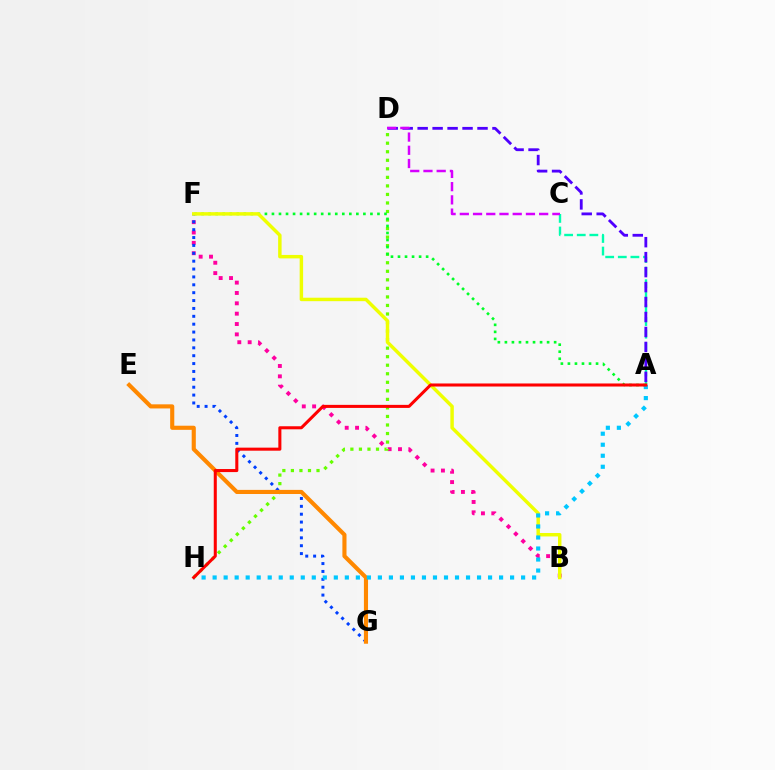{('A', 'C'): [{'color': '#00ffaf', 'line_style': 'dashed', 'thickness': 1.71}], ('B', 'F'): [{'color': '#ff00a0', 'line_style': 'dotted', 'thickness': 2.81}, {'color': '#eeff00', 'line_style': 'solid', 'thickness': 2.49}], ('D', 'H'): [{'color': '#66ff00', 'line_style': 'dotted', 'thickness': 2.32}], ('A', 'F'): [{'color': '#00ff27', 'line_style': 'dotted', 'thickness': 1.91}], ('F', 'G'): [{'color': '#003fff', 'line_style': 'dotted', 'thickness': 2.14}], ('E', 'G'): [{'color': '#ff8800', 'line_style': 'solid', 'thickness': 2.96}], ('A', 'D'): [{'color': '#4f00ff', 'line_style': 'dashed', 'thickness': 2.03}], ('A', 'H'): [{'color': '#00c7ff', 'line_style': 'dotted', 'thickness': 2.99}, {'color': '#ff0000', 'line_style': 'solid', 'thickness': 2.2}], ('C', 'D'): [{'color': '#d600ff', 'line_style': 'dashed', 'thickness': 1.8}]}